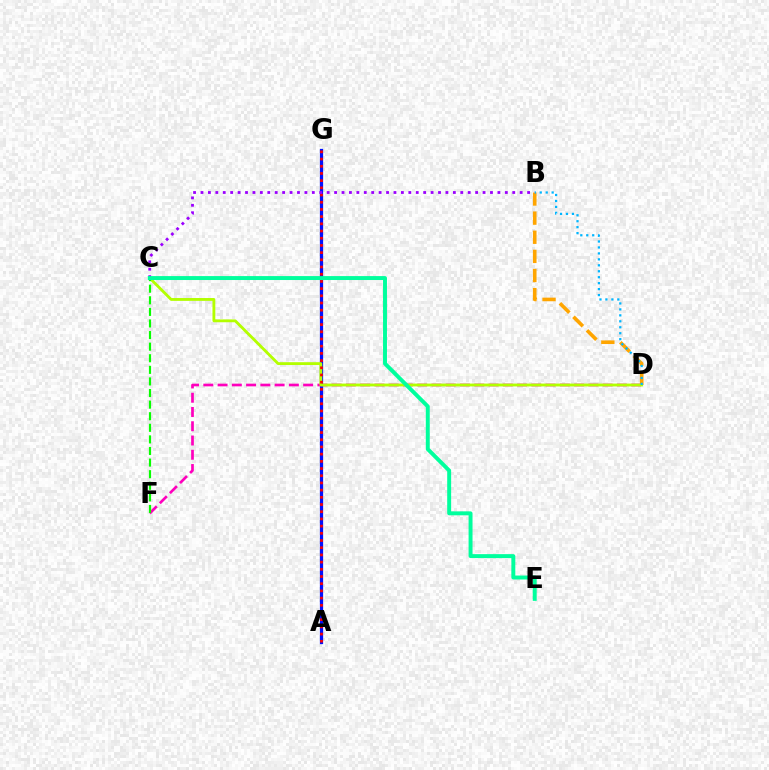{('A', 'G'): [{'color': '#0010ff', 'line_style': 'solid', 'thickness': 2.34}, {'color': '#ff0000', 'line_style': 'dotted', 'thickness': 1.96}], ('D', 'F'): [{'color': '#ff00bd', 'line_style': 'dashed', 'thickness': 1.94}], ('B', 'D'): [{'color': '#ffa500', 'line_style': 'dashed', 'thickness': 2.6}, {'color': '#00b5ff', 'line_style': 'dotted', 'thickness': 1.62}], ('C', 'D'): [{'color': '#b3ff00', 'line_style': 'solid', 'thickness': 2.04}], ('C', 'F'): [{'color': '#08ff00', 'line_style': 'dashed', 'thickness': 1.57}], ('B', 'C'): [{'color': '#9b00ff', 'line_style': 'dotted', 'thickness': 2.02}], ('C', 'E'): [{'color': '#00ff9d', 'line_style': 'solid', 'thickness': 2.84}]}